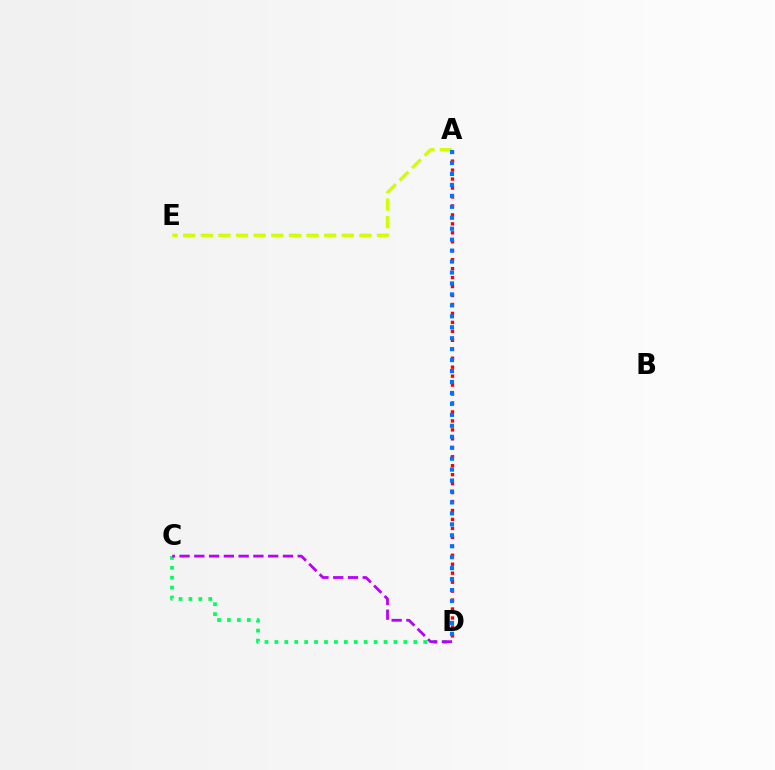{('A', 'D'): [{'color': '#ff0000', 'line_style': 'dotted', 'thickness': 2.43}, {'color': '#0074ff', 'line_style': 'dotted', 'thickness': 2.97}], ('C', 'D'): [{'color': '#00ff5c', 'line_style': 'dotted', 'thickness': 2.7}, {'color': '#b900ff', 'line_style': 'dashed', 'thickness': 2.01}], ('A', 'E'): [{'color': '#d1ff00', 'line_style': 'dashed', 'thickness': 2.39}]}